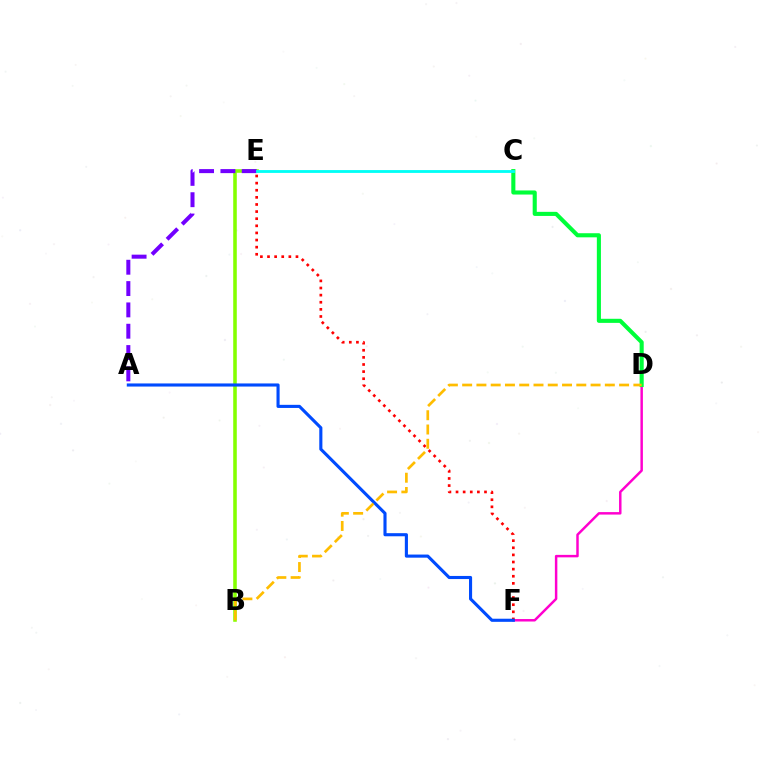{('D', 'F'): [{'color': '#ff00cf', 'line_style': 'solid', 'thickness': 1.78}], ('B', 'E'): [{'color': '#84ff00', 'line_style': 'solid', 'thickness': 2.57}], ('A', 'E'): [{'color': '#7200ff', 'line_style': 'dashed', 'thickness': 2.9}], ('C', 'D'): [{'color': '#00ff39', 'line_style': 'solid', 'thickness': 2.95}], ('E', 'F'): [{'color': '#ff0000', 'line_style': 'dotted', 'thickness': 1.93}], ('A', 'F'): [{'color': '#004bff', 'line_style': 'solid', 'thickness': 2.24}], ('B', 'D'): [{'color': '#ffbd00', 'line_style': 'dashed', 'thickness': 1.94}], ('C', 'E'): [{'color': '#00fff6', 'line_style': 'solid', 'thickness': 2.04}]}